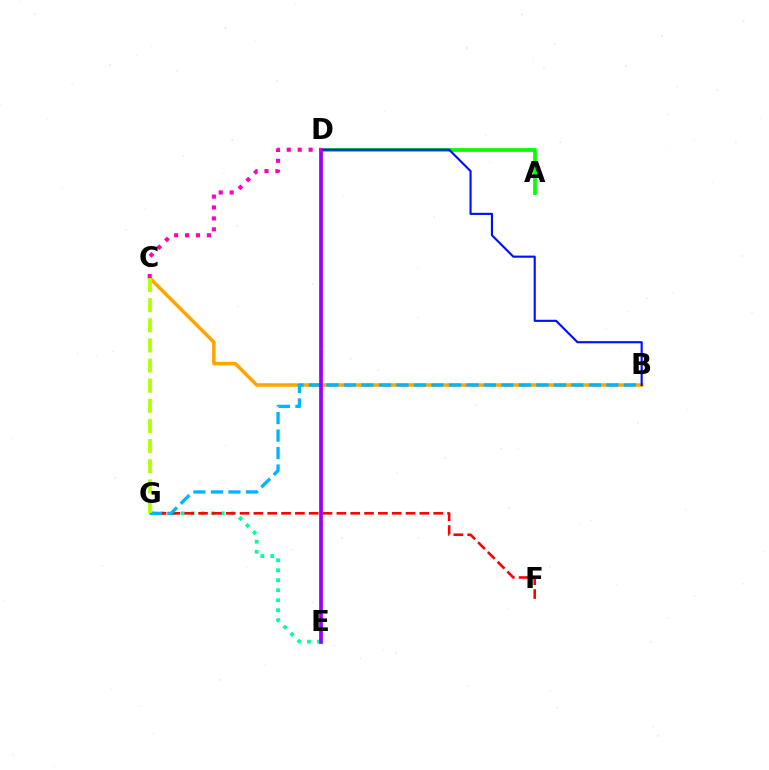{('E', 'G'): [{'color': '#00ff9d', 'line_style': 'dotted', 'thickness': 2.71}], ('F', 'G'): [{'color': '#ff0000', 'line_style': 'dashed', 'thickness': 1.88}], ('B', 'C'): [{'color': '#ffa500', 'line_style': 'solid', 'thickness': 2.55}], ('B', 'G'): [{'color': '#00b5ff', 'line_style': 'dashed', 'thickness': 2.38}], ('A', 'D'): [{'color': '#08ff00', 'line_style': 'solid', 'thickness': 2.7}], ('B', 'D'): [{'color': '#0010ff', 'line_style': 'solid', 'thickness': 1.54}], ('C', 'G'): [{'color': '#b3ff00', 'line_style': 'dashed', 'thickness': 2.73}], ('D', 'E'): [{'color': '#9b00ff', 'line_style': 'solid', 'thickness': 2.68}], ('C', 'D'): [{'color': '#ff00bd', 'line_style': 'dotted', 'thickness': 2.97}]}